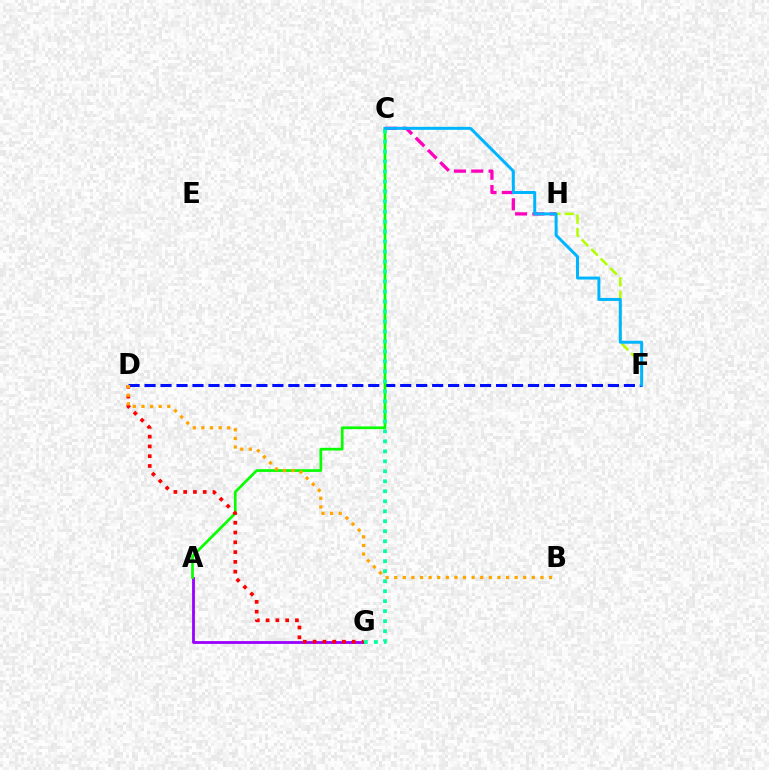{('C', 'H'): [{'color': '#ff00bd', 'line_style': 'dashed', 'thickness': 2.35}], ('A', 'G'): [{'color': '#9b00ff', 'line_style': 'solid', 'thickness': 2.02}], ('D', 'F'): [{'color': '#0010ff', 'line_style': 'dashed', 'thickness': 2.17}], ('A', 'C'): [{'color': '#08ff00', 'line_style': 'solid', 'thickness': 1.95}], ('F', 'H'): [{'color': '#b3ff00', 'line_style': 'dashed', 'thickness': 1.82}], ('C', 'F'): [{'color': '#00b5ff', 'line_style': 'solid', 'thickness': 2.15}], ('C', 'G'): [{'color': '#00ff9d', 'line_style': 'dotted', 'thickness': 2.71}], ('D', 'G'): [{'color': '#ff0000', 'line_style': 'dotted', 'thickness': 2.66}], ('B', 'D'): [{'color': '#ffa500', 'line_style': 'dotted', 'thickness': 2.34}]}